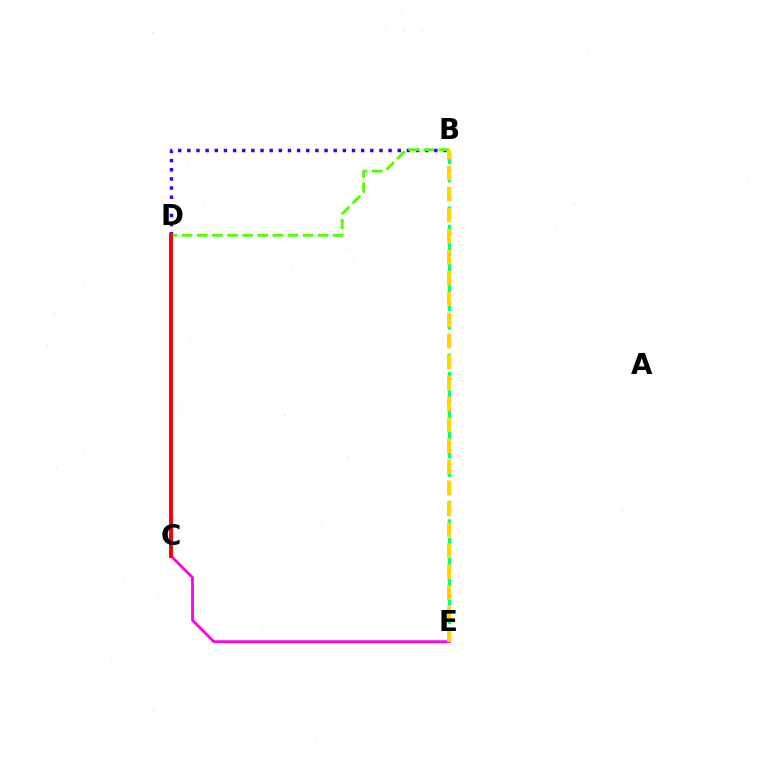{('B', 'D'): [{'color': '#3700ff', 'line_style': 'dotted', 'thickness': 2.49}, {'color': '#4fff00', 'line_style': 'dashed', 'thickness': 2.05}], ('B', 'E'): [{'color': '#00ff86', 'line_style': 'dashed', 'thickness': 2.5}, {'color': '#ffd500', 'line_style': 'dashed', 'thickness': 2.85}], ('C', 'D'): [{'color': '#009eff', 'line_style': 'solid', 'thickness': 2.86}, {'color': '#ff0000', 'line_style': 'solid', 'thickness': 2.79}], ('C', 'E'): [{'color': '#ff00ed', 'line_style': 'solid', 'thickness': 2.03}]}